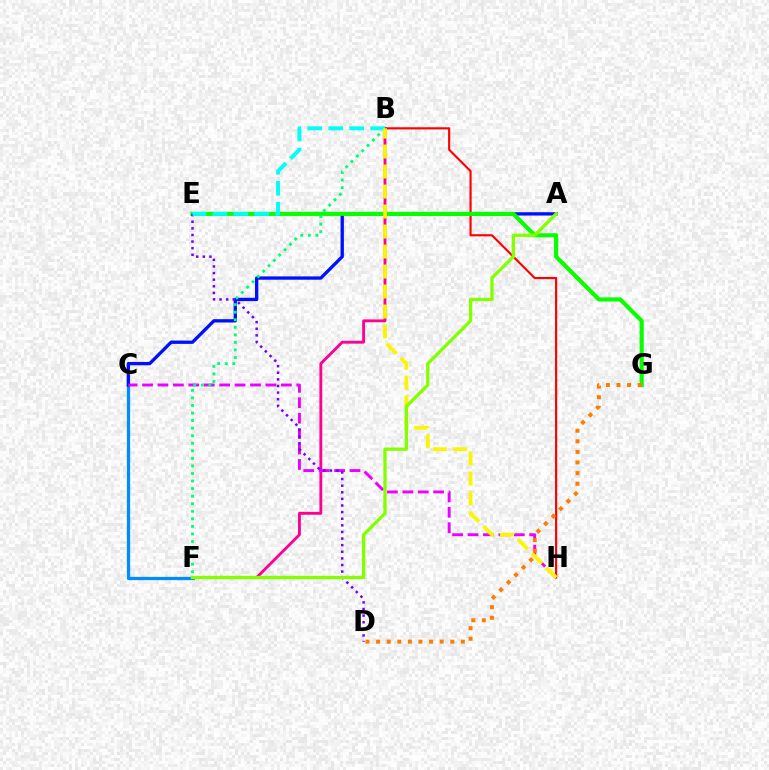{('C', 'F'): [{'color': '#008cff', 'line_style': 'solid', 'thickness': 2.34}], ('B', 'H'): [{'color': '#ff0000', 'line_style': 'solid', 'thickness': 1.55}, {'color': '#fcf500', 'line_style': 'dashed', 'thickness': 2.72}], ('A', 'C'): [{'color': '#0010ff', 'line_style': 'solid', 'thickness': 2.39}], ('E', 'G'): [{'color': '#08ff00', 'line_style': 'solid', 'thickness': 2.98}], ('B', 'F'): [{'color': '#ff0094', 'line_style': 'solid', 'thickness': 2.06}, {'color': '#00ff74', 'line_style': 'dotted', 'thickness': 2.05}], ('C', 'H'): [{'color': '#ee00ff', 'line_style': 'dashed', 'thickness': 2.1}], ('D', 'E'): [{'color': '#7200ff', 'line_style': 'dotted', 'thickness': 1.8}], ('B', 'E'): [{'color': '#00fff6', 'line_style': 'dashed', 'thickness': 2.85}], ('A', 'F'): [{'color': '#84ff00', 'line_style': 'solid', 'thickness': 2.38}], ('D', 'G'): [{'color': '#ff7c00', 'line_style': 'dotted', 'thickness': 2.88}]}